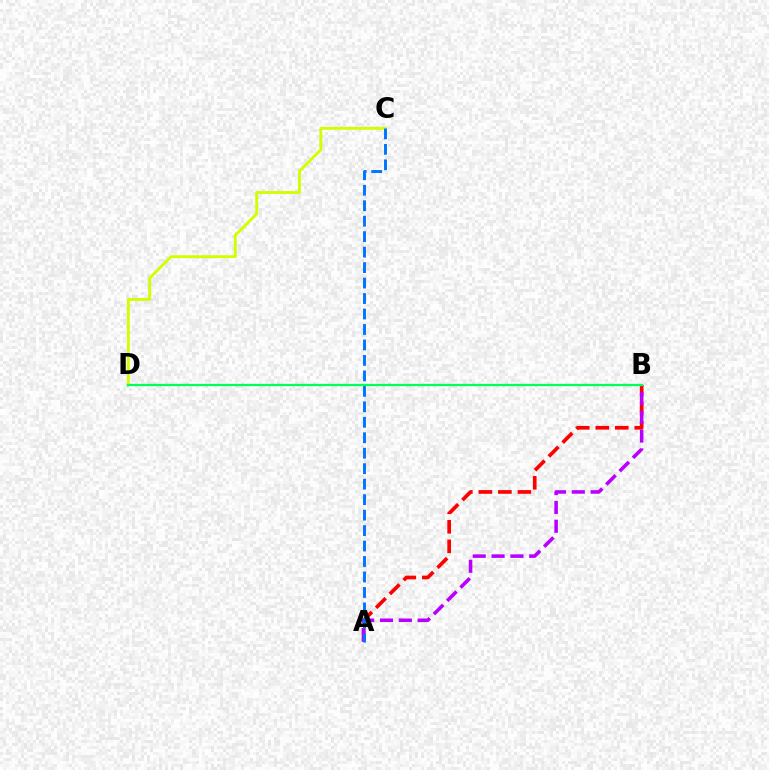{('A', 'B'): [{'color': '#ff0000', 'line_style': 'dashed', 'thickness': 2.65}, {'color': '#b900ff', 'line_style': 'dashed', 'thickness': 2.56}], ('C', 'D'): [{'color': '#d1ff00', 'line_style': 'solid', 'thickness': 2.07}], ('A', 'C'): [{'color': '#0074ff', 'line_style': 'dashed', 'thickness': 2.1}], ('B', 'D'): [{'color': '#00ff5c', 'line_style': 'solid', 'thickness': 1.64}]}